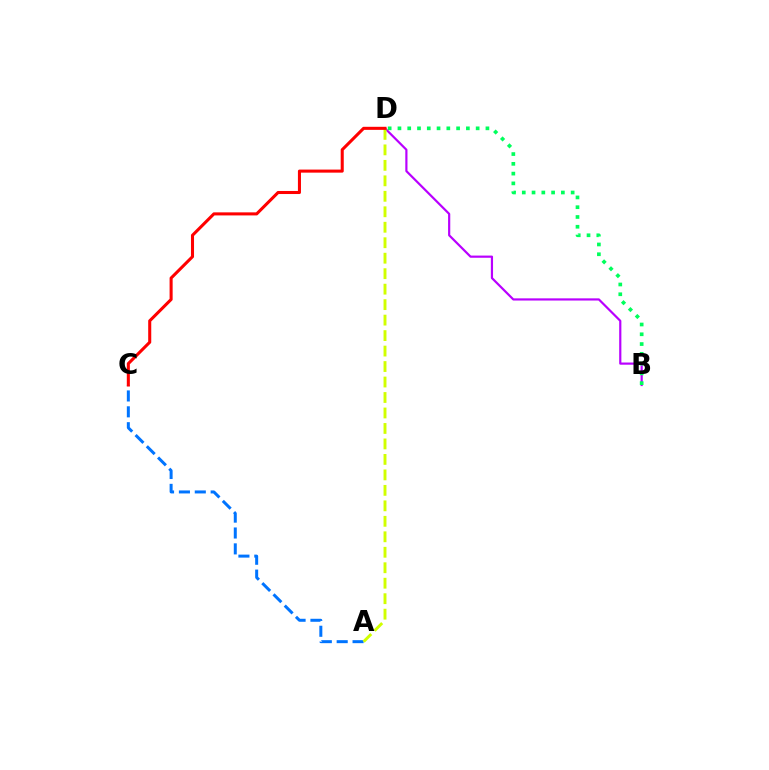{('B', 'D'): [{'color': '#b900ff', 'line_style': 'solid', 'thickness': 1.57}, {'color': '#00ff5c', 'line_style': 'dotted', 'thickness': 2.66}], ('A', 'C'): [{'color': '#0074ff', 'line_style': 'dashed', 'thickness': 2.16}], ('A', 'D'): [{'color': '#d1ff00', 'line_style': 'dashed', 'thickness': 2.1}], ('C', 'D'): [{'color': '#ff0000', 'line_style': 'solid', 'thickness': 2.2}]}